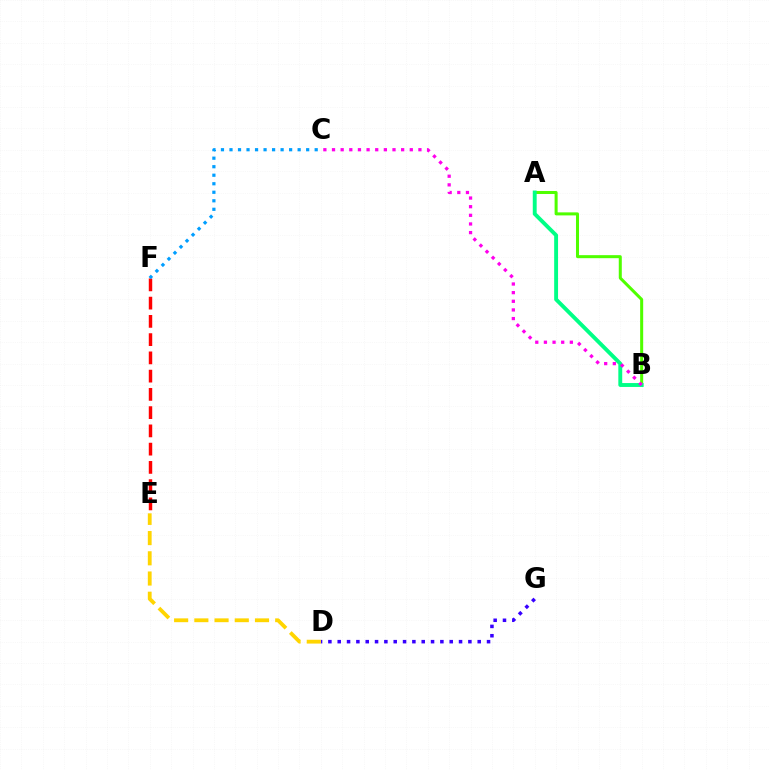{('A', 'B'): [{'color': '#4fff00', 'line_style': 'solid', 'thickness': 2.18}, {'color': '#00ff86', 'line_style': 'solid', 'thickness': 2.8}], ('D', 'G'): [{'color': '#3700ff', 'line_style': 'dotted', 'thickness': 2.54}], ('E', 'F'): [{'color': '#ff0000', 'line_style': 'dashed', 'thickness': 2.48}], ('D', 'E'): [{'color': '#ffd500', 'line_style': 'dashed', 'thickness': 2.75}], ('C', 'F'): [{'color': '#009eff', 'line_style': 'dotted', 'thickness': 2.31}], ('B', 'C'): [{'color': '#ff00ed', 'line_style': 'dotted', 'thickness': 2.35}]}